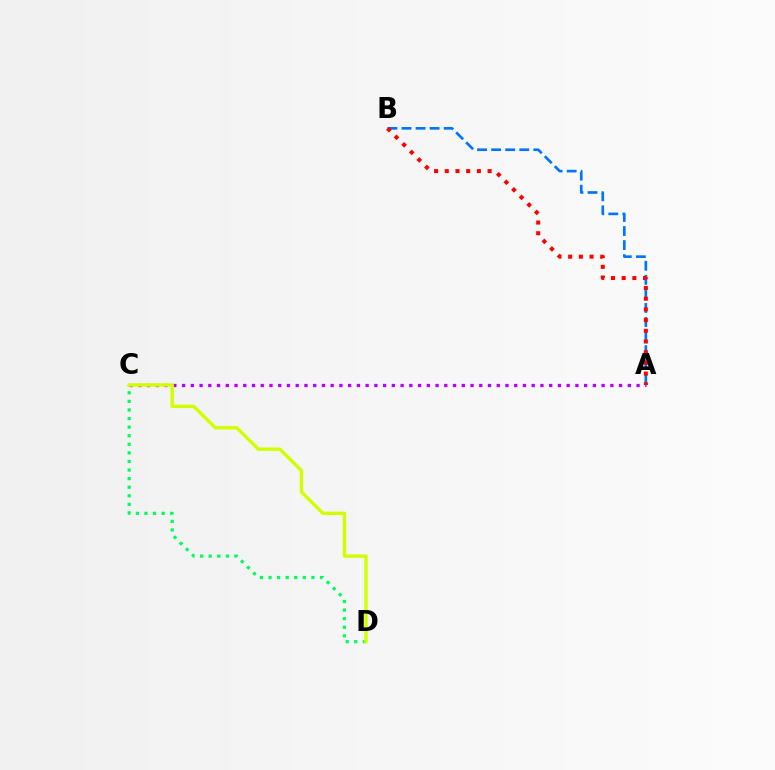{('A', 'B'): [{'color': '#0074ff', 'line_style': 'dashed', 'thickness': 1.91}, {'color': '#ff0000', 'line_style': 'dotted', 'thickness': 2.91}], ('A', 'C'): [{'color': '#b900ff', 'line_style': 'dotted', 'thickness': 2.37}], ('C', 'D'): [{'color': '#00ff5c', 'line_style': 'dotted', 'thickness': 2.33}, {'color': '#d1ff00', 'line_style': 'solid', 'thickness': 2.46}]}